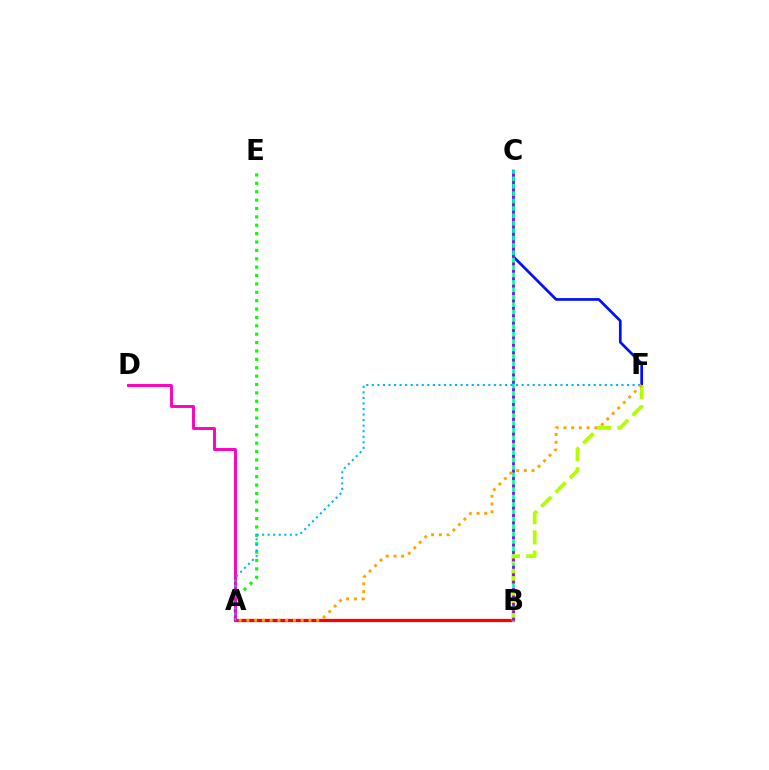{('A', 'E'): [{'color': '#08ff00', 'line_style': 'dotted', 'thickness': 2.28}], ('C', 'F'): [{'color': '#0010ff', 'line_style': 'solid', 'thickness': 1.94}], ('A', 'B'): [{'color': '#ff0000', 'line_style': 'solid', 'thickness': 2.33}], ('A', 'D'): [{'color': '#ff00bd', 'line_style': 'solid', 'thickness': 2.1}], ('B', 'C'): [{'color': '#00ff9d', 'line_style': 'solid', 'thickness': 1.92}, {'color': '#9b00ff', 'line_style': 'dotted', 'thickness': 2.01}], ('B', 'F'): [{'color': '#b3ff00', 'line_style': 'dashed', 'thickness': 2.75}], ('A', 'F'): [{'color': '#00b5ff', 'line_style': 'dotted', 'thickness': 1.51}, {'color': '#ffa500', 'line_style': 'dotted', 'thickness': 2.11}]}